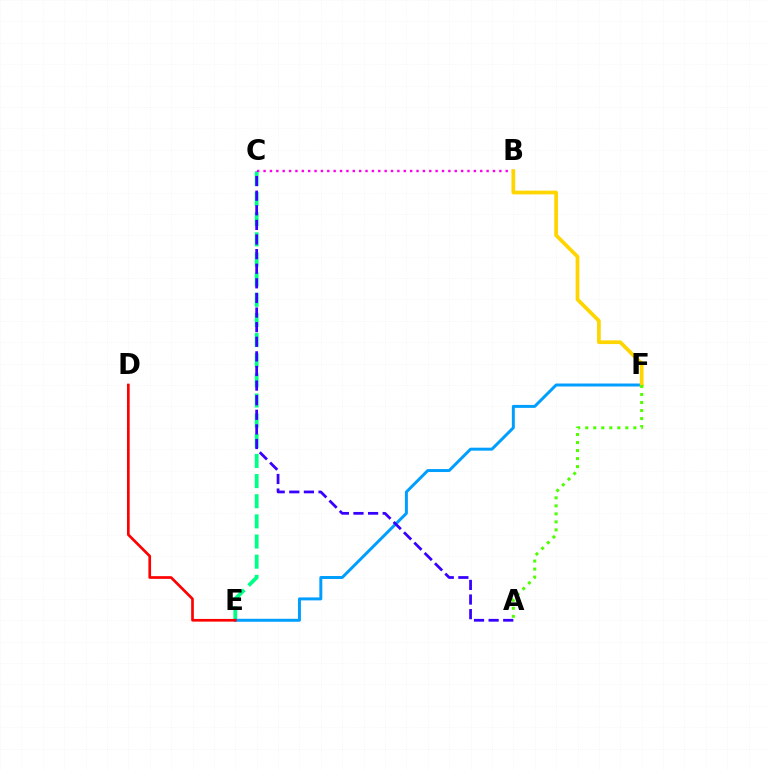{('B', 'C'): [{'color': '#ff00ed', 'line_style': 'dotted', 'thickness': 1.73}], ('C', 'E'): [{'color': '#00ff86', 'line_style': 'dashed', 'thickness': 2.74}], ('E', 'F'): [{'color': '#009eff', 'line_style': 'solid', 'thickness': 2.14}], ('B', 'F'): [{'color': '#ffd500', 'line_style': 'solid', 'thickness': 2.68}], ('A', 'C'): [{'color': '#3700ff', 'line_style': 'dashed', 'thickness': 1.98}], ('A', 'F'): [{'color': '#4fff00', 'line_style': 'dotted', 'thickness': 2.18}], ('D', 'E'): [{'color': '#ff0000', 'line_style': 'solid', 'thickness': 1.93}]}